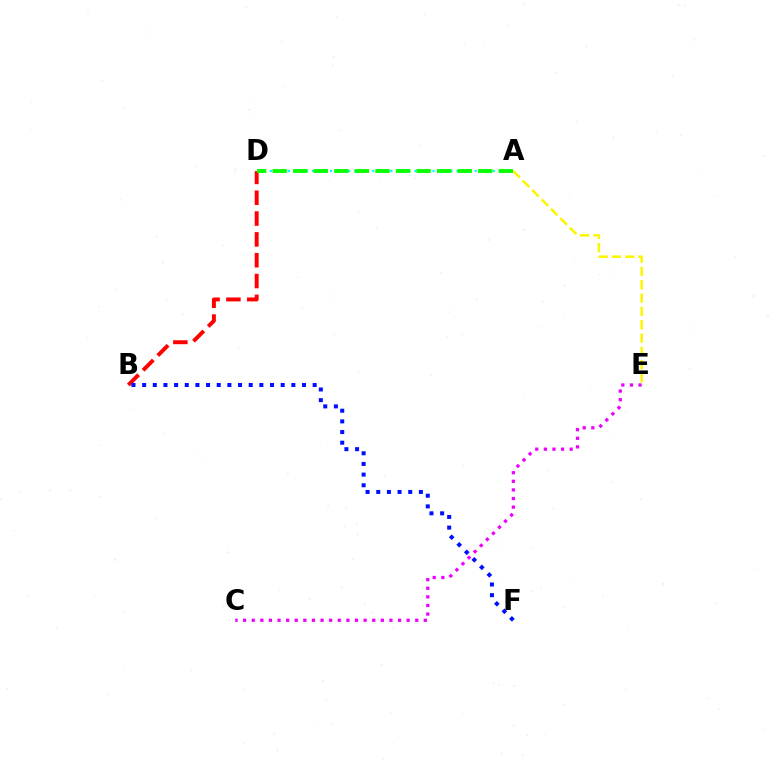{('A', 'E'): [{'color': '#fcf500', 'line_style': 'dashed', 'thickness': 1.81}], ('B', 'D'): [{'color': '#ff0000', 'line_style': 'dashed', 'thickness': 2.83}], ('B', 'F'): [{'color': '#0010ff', 'line_style': 'dotted', 'thickness': 2.9}], ('A', 'D'): [{'color': '#00fff6', 'line_style': 'dotted', 'thickness': 1.64}, {'color': '#08ff00', 'line_style': 'dashed', 'thickness': 2.79}], ('C', 'E'): [{'color': '#ee00ff', 'line_style': 'dotted', 'thickness': 2.34}]}